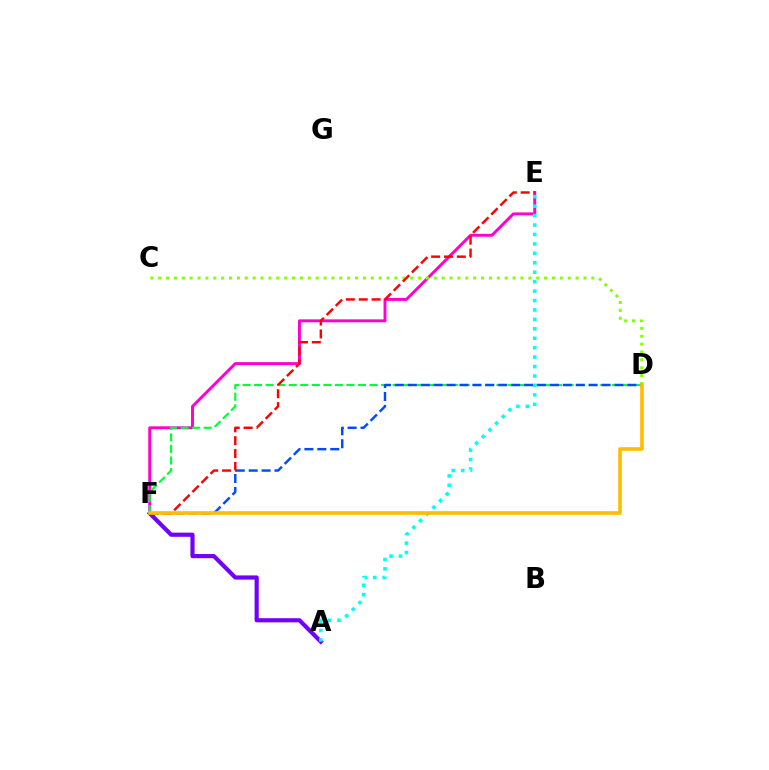{('E', 'F'): [{'color': '#ff00cf', 'line_style': 'solid', 'thickness': 2.11}, {'color': '#ff0000', 'line_style': 'dashed', 'thickness': 1.75}], ('C', 'D'): [{'color': '#84ff00', 'line_style': 'dotted', 'thickness': 2.14}], ('A', 'F'): [{'color': '#7200ff', 'line_style': 'solid', 'thickness': 3.0}], ('D', 'F'): [{'color': '#00ff39', 'line_style': 'dashed', 'thickness': 1.57}, {'color': '#004bff', 'line_style': 'dashed', 'thickness': 1.75}, {'color': '#ffbd00', 'line_style': 'solid', 'thickness': 2.62}], ('A', 'E'): [{'color': '#00fff6', 'line_style': 'dotted', 'thickness': 2.56}]}